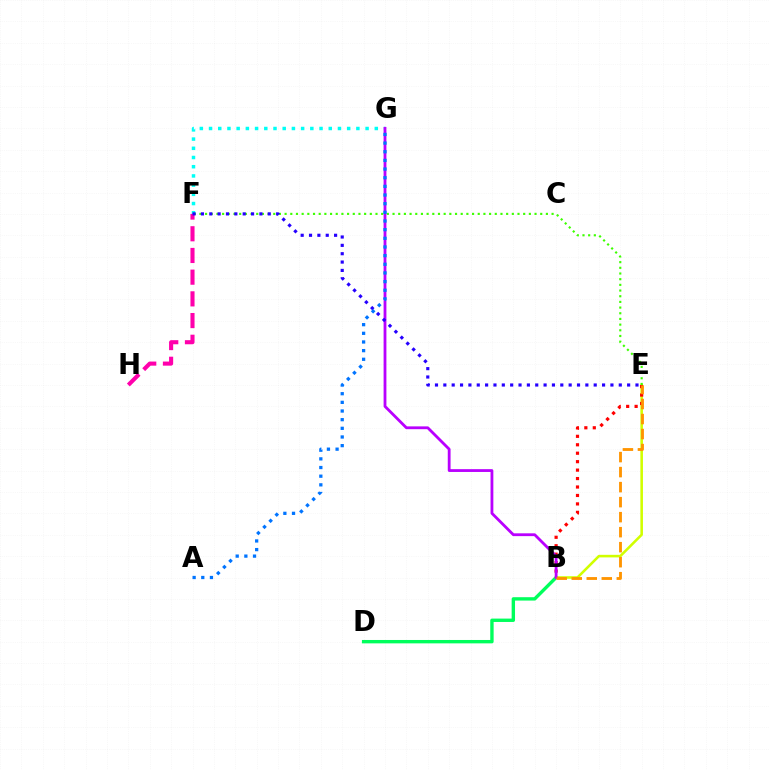{('B', 'D'): [{'color': '#00ff5c', 'line_style': 'solid', 'thickness': 2.43}], ('F', 'G'): [{'color': '#00fff6', 'line_style': 'dotted', 'thickness': 2.5}], ('F', 'H'): [{'color': '#ff00ac', 'line_style': 'dashed', 'thickness': 2.95}], ('B', 'E'): [{'color': '#d1ff00', 'line_style': 'solid', 'thickness': 1.85}, {'color': '#ff0000', 'line_style': 'dotted', 'thickness': 2.3}, {'color': '#ff9400', 'line_style': 'dashed', 'thickness': 2.04}], ('E', 'F'): [{'color': '#3dff00', 'line_style': 'dotted', 'thickness': 1.54}, {'color': '#2500ff', 'line_style': 'dotted', 'thickness': 2.27}], ('B', 'G'): [{'color': '#b900ff', 'line_style': 'solid', 'thickness': 2.02}], ('A', 'G'): [{'color': '#0074ff', 'line_style': 'dotted', 'thickness': 2.35}]}